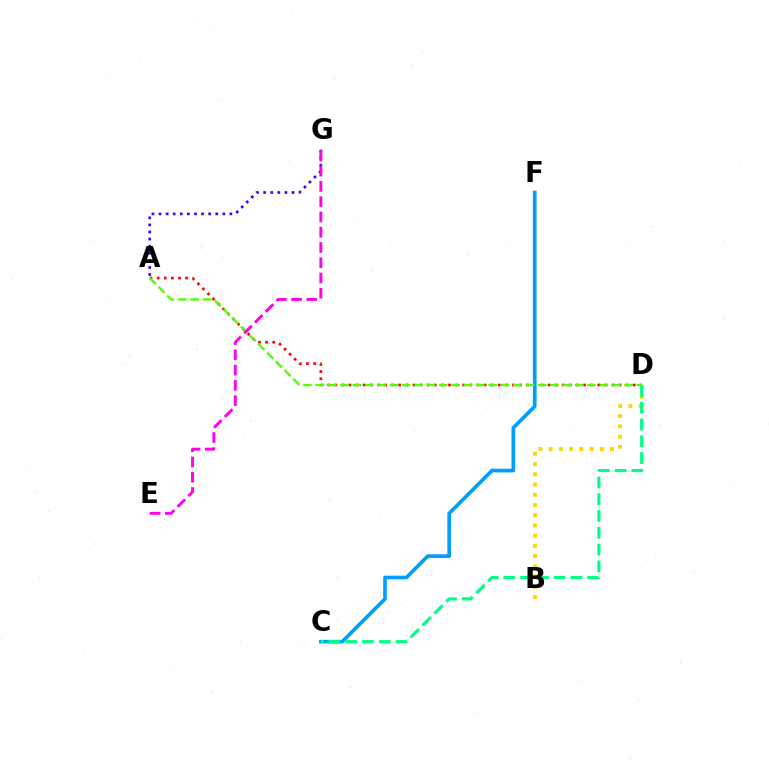{('A', 'G'): [{'color': '#3700ff', 'line_style': 'dotted', 'thickness': 1.93}], ('B', 'D'): [{'color': '#ffd500', 'line_style': 'dotted', 'thickness': 2.78}], ('A', 'D'): [{'color': '#ff0000', 'line_style': 'dotted', 'thickness': 1.93}, {'color': '#4fff00', 'line_style': 'dashed', 'thickness': 1.68}], ('C', 'F'): [{'color': '#009eff', 'line_style': 'solid', 'thickness': 2.64}], ('C', 'D'): [{'color': '#00ff86', 'line_style': 'dashed', 'thickness': 2.28}], ('E', 'G'): [{'color': '#ff00ed', 'line_style': 'dashed', 'thickness': 2.07}]}